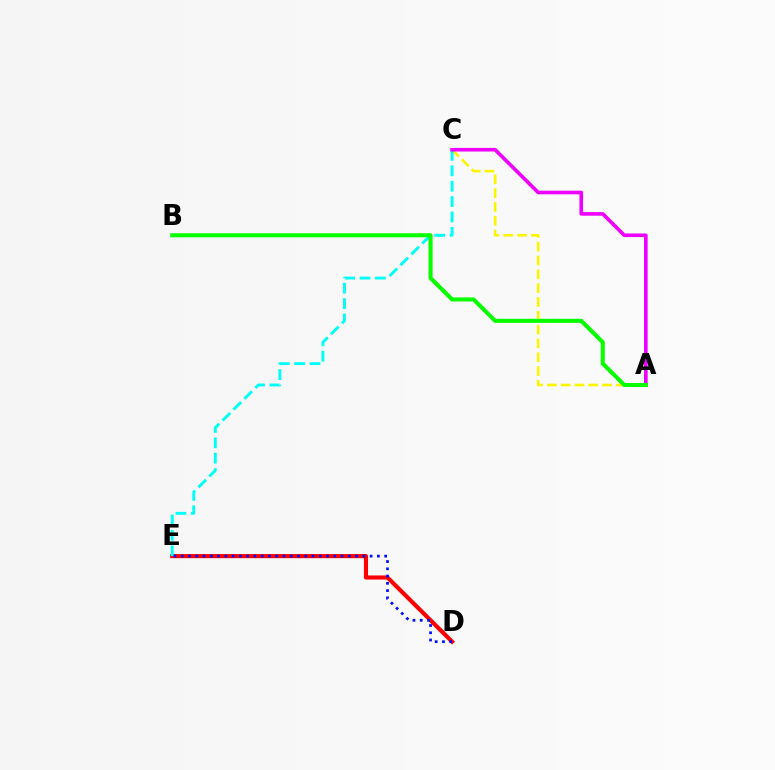{('A', 'C'): [{'color': '#fcf500', 'line_style': 'dashed', 'thickness': 1.88}, {'color': '#ee00ff', 'line_style': 'solid', 'thickness': 2.62}], ('D', 'E'): [{'color': '#ff0000', 'line_style': 'solid', 'thickness': 2.97}, {'color': '#0010ff', 'line_style': 'dotted', 'thickness': 1.97}], ('C', 'E'): [{'color': '#00fff6', 'line_style': 'dashed', 'thickness': 2.09}], ('A', 'B'): [{'color': '#08ff00', 'line_style': 'solid', 'thickness': 2.93}]}